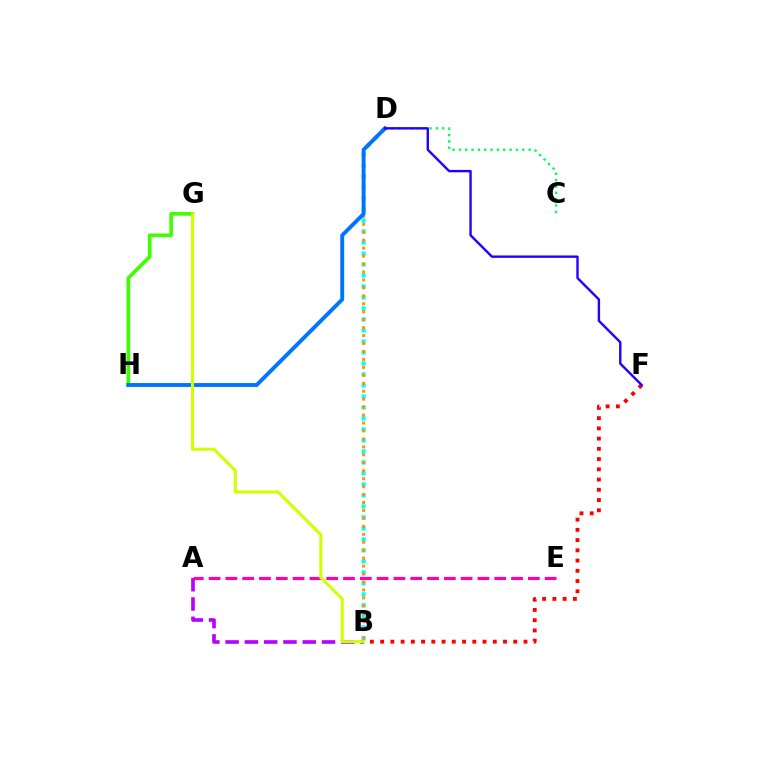{('A', 'B'): [{'color': '#b900ff', 'line_style': 'dashed', 'thickness': 2.62}], ('C', 'D'): [{'color': '#00ff5c', 'line_style': 'dotted', 'thickness': 1.72}], ('B', 'F'): [{'color': '#ff0000', 'line_style': 'dotted', 'thickness': 2.78}], ('B', 'D'): [{'color': '#00fff6', 'line_style': 'dotted', 'thickness': 2.99}, {'color': '#ff9400', 'line_style': 'dotted', 'thickness': 2.16}], ('G', 'H'): [{'color': '#3dff00', 'line_style': 'solid', 'thickness': 2.63}], ('A', 'E'): [{'color': '#ff00ac', 'line_style': 'dashed', 'thickness': 2.28}], ('D', 'H'): [{'color': '#0074ff', 'line_style': 'solid', 'thickness': 2.8}], ('B', 'G'): [{'color': '#d1ff00', 'line_style': 'solid', 'thickness': 2.19}], ('D', 'F'): [{'color': '#2500ff', 'line_style': 'solid', 'thickness': 1.72}]}